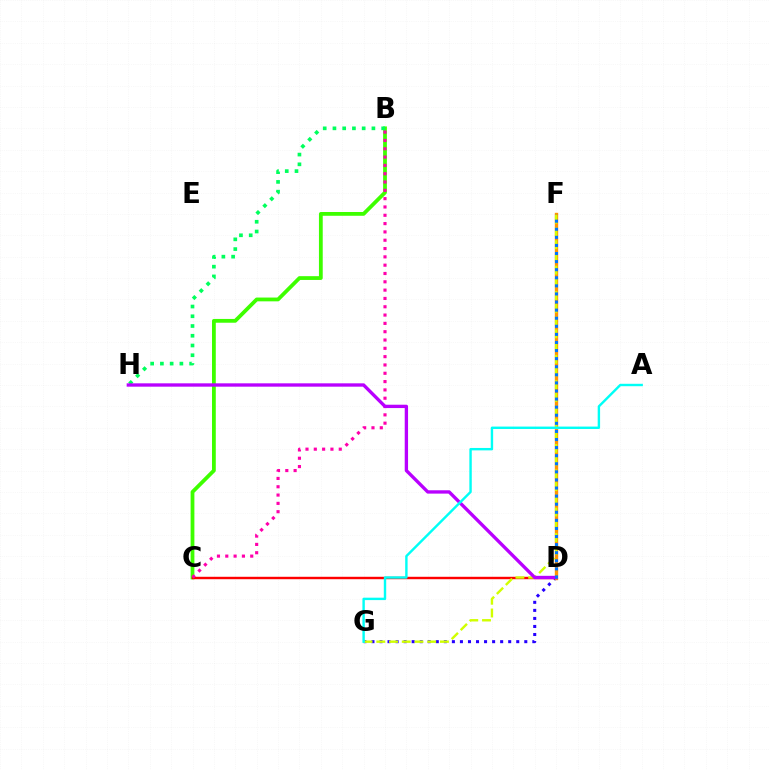{('D', 'G'): [{'color': '#2500ff', 'line_style': 'dotted', 'thickness': 2.19}], ('B', 'C'): [{'color': '#3dff00', 'line_style': 'solid', 'thickness': 2.73}, {'color': '#ff00ac', 'line_style': 'dotted', 'thickness': 2.26}], ('C', 'D'): [{'color': '#ff0000', 'line_style': 'solid', 'thickness': 1.74}], ('B', 'H'): [{'color': '#00ff5c', 'line_style': 'dotted', 'thickness': 2.65}], ('D', 'F'): [{'color': '#ff9400', 'line_style': 'solid', 'thickness': 2.42}, {'color': '#0074ff', 'line_style': 'dotted', 'thickness': 2.2}], ('F', 'G'): [{'color': '#d1ff00', 'line_style': 'dashed', 'thickness': 1.73}], ('D', 'H'): [{'color': '#b900ff', 'line_style': 'solid', 'thickness': 2.41}], ('A', 'G'): [{'color': '#00fff6', 'line_style': 'solid', 'thickness': 1.74}]}